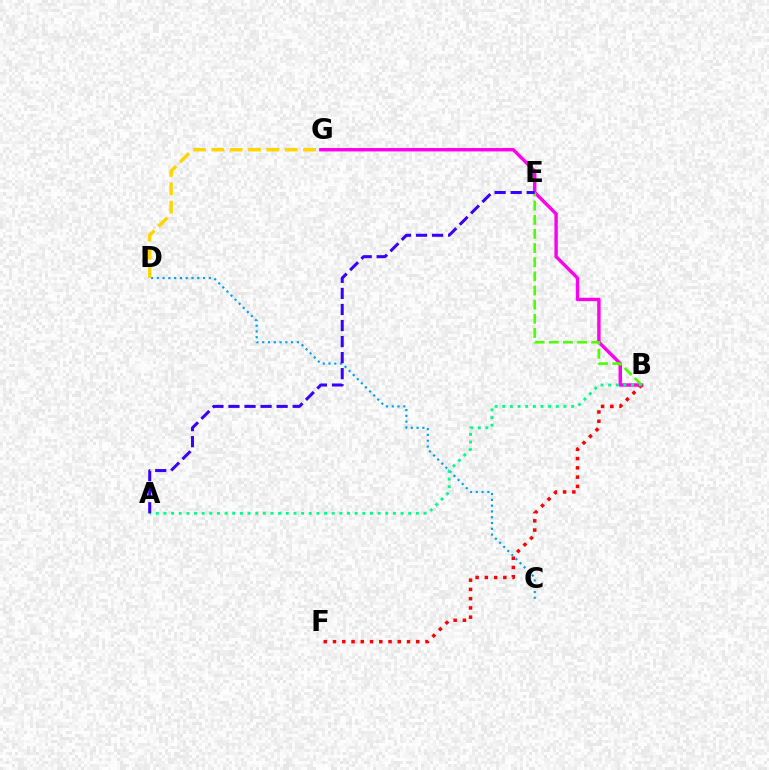{('B', 'G'): [{'color': '#ff00ed', 'line_style': 'solid', 'thickness': 2.45}], ('B', 'E'): [{'color': '#4fff00', 'line_style': 'dashed', 'thickness': 1.92}], ('B', 'F'): [{'color': '#ff0000', 'line_style': 'dotted', 'thickness': 2.51}], ('C', 'D'): [{'color': '#009eff', 'line_style': 'dotted', 'thickness': 1.57}], ('A', 'B'): [{'color': '#00ff86', 'line_style': 'dotted', 'thickness': 2.08}], ('A', 'E'): [{'color': '#3700ff', 'line_style': 'dashed', 'thickness': 2.18}], ('D', 'G'): [{'color': '#ffd500', 'line_style': 'dashed', 'thickness': 2.49}]}